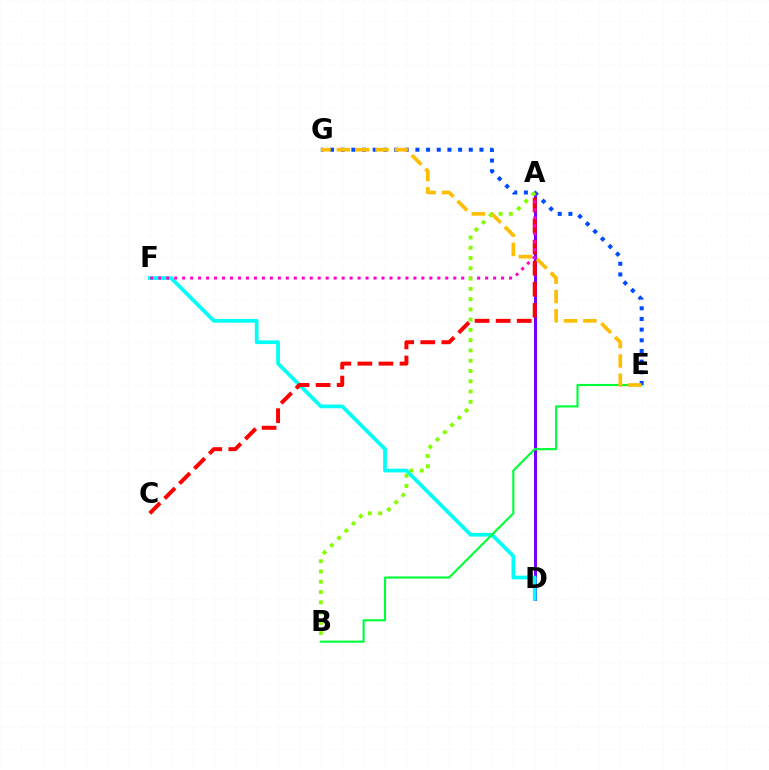{('A', 'D'): [{'color': '#7200ff', 'line_style': 'solid', 'thickness': 2.14}], ('D', 'F'): [{'color': '#00fff6', 'line_style': 'solid', 'thickness': 2.69}], ('B', 'E'): [{'color': '#00ff39', 'line_style': 'solid', 'thickness': 1.55}], ('A', 'C'): [{'color': '#ff0000', 'line_style': 'dashed', 'thickness': 2.86}], ('E', 'G'): [{'color': '#004bff', 'line_style': 'dotted', 'thickness': 2.9}, {'color': '#ffbd00', 'line_style': 'dashed', 'thickness': 2.63}], ('A', 'F'): [{'color': '#ff00cf', 'line_style': 'dotted', 'thickness': 2.17}], ('A', 'B'): [{'color': '#84ff00', 'line_style': 'dotted', 'thickness': 2.79}]}